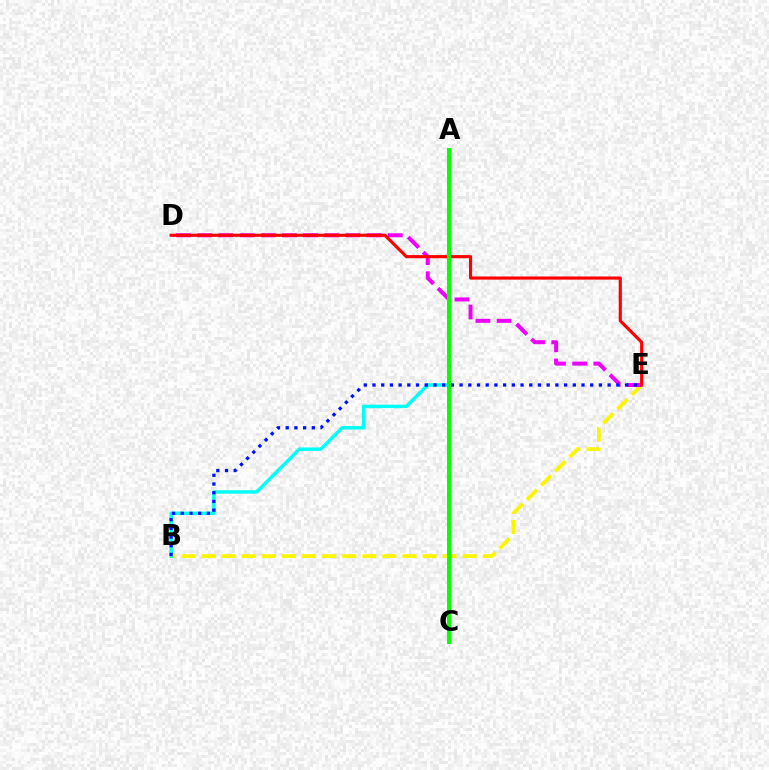{('B', 'E'): [{'color': '#fcf500', 'line_style': 'dashed', 'thickness': 2.73}, {'color': '#0010ff', 'line_style': 'dotted', 'thickness': 2.37}], ('D', 'E'): [{'color': '#ee00ff', 'line_style': 'dashed', 'thickness': 2.88}, {'color': '#ff0000', 'line_style': 'solid', 'thickness': 2.26}], ('A', 'B'): [{'color': '#00fff6', 'line_style': 'solid', 'thickness': 2.49}], ('A', 'C'): [{'color': '#08ff00', 'line_style': 'solid', 'thickness': 2.86}]}